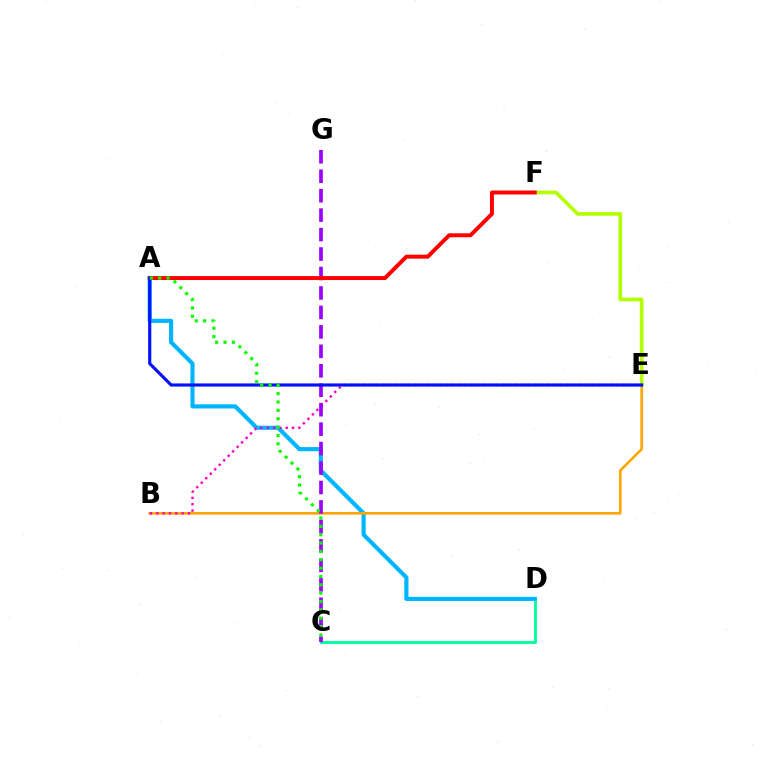{('C', 'D'): [{'color': '#00ff9d', 'line_style': 'solid', 'thickness': 2.06}], ('E', 'F'): [{'color': '#b3ff00', 'line_style': 'solid', 'thickness': 2.64}], ('A', 'D'): [{'color': '#00b5ff', 'line_style': 'solid', 'thickness': 2.99}], ('B', 'E'): [{'color': '#ffa500', 'line_style': 'solid', 'thickness': 1.9}, {'color': '#ff00bd', 'line_style': 'dotted', 'thickness': 1.72}], ('C', 'G'): [{'color': '#9b00ff', 'line_style': 'dashed', 'thickness': 2.64}], ('A', 'F'): [{'color': '#ff0000', 'line_style': 'solid', 'thickness': 2.85}], ('A', 'E'): [{'color': '#0010ff', 'line_style': 'solid', 'thickness': 2.26}], ('A', 'C'): [{'color': '#08ff00', 'line_style': 'dotted', 'thickness': 2.27}]}